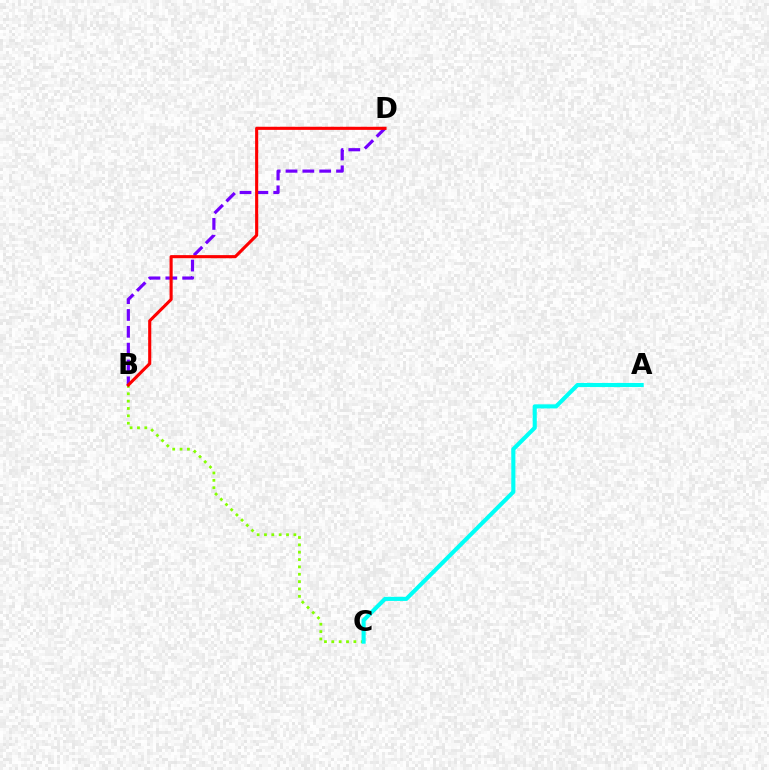{('B', 'D'): [{'color': '#7200ff', 'line_style': 'dashed', 'thickness': 2.29}, {'color': '#ff0000', 'line_style': 'solid', 'thickness': 2.24}], ('B', 'C'): [{'color': '#84ff00', 'line_style': 'dotted', 'thickness': 2.0}], ('A', 'C'): [{'color': '#00fff6', 'line_style': 'solid', 'thickness': 2.95}]}